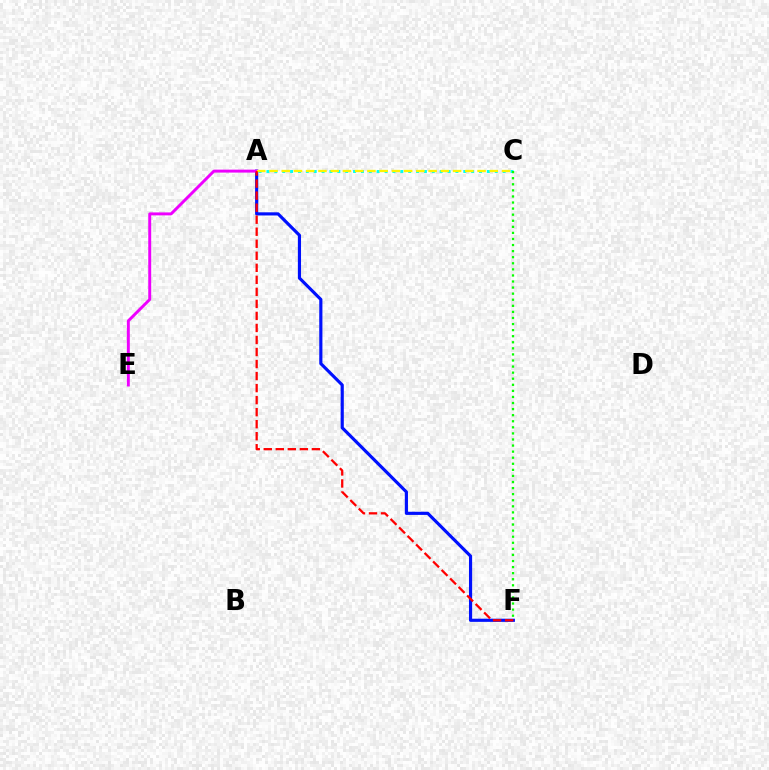{('A', 'F'): [{'color': '#0010ff', 'line_style': 'solid', 'thickness': 2.27}, {'color': '#ff0000', 'line_style': 'dashed', 'thickness': 1.63}], ('A', 'C'): [{'color': '#00fff6', 'line_style': 'dotted', 'thickness': 2.14}, {'color': '#fcf500', 'line_style': 'dashed', 'thickness': 1.66}], ('A', 'E'): [{'color': '#ee00ff', 'line_style': 'solid', 'thickness': 2.12}], ('C', 'F'): [{'color': '#08ff00', 'line_style': 'dotted', 'thickness': 1.65}]}